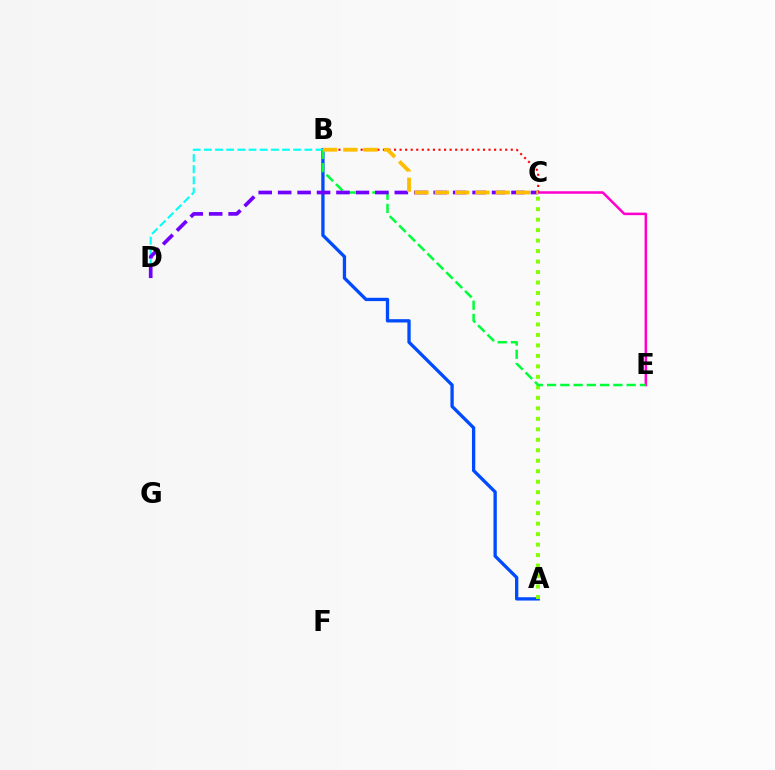{('C', 'E'): [{'color': '#ff00cf', 'line_style': 'solid', 'thickness': 1.82}], ('A', 'B'): [{'color': '#004bff', 'line_style': 'solid', 'thickness': 2.38}], ('B', 'D'): [{'color': '#00fff6', 'line_style': 'dashed', 'thickness': 1.52}], ('A', 'C'): [{'color': '#84ff00', 'line_style': 'dotted', 'thickness': 2.85}], ('B', 'E'): [{'color': '#00ff39', 'line_style': 'dashed', 'thickness': 1.8}], ('B', 'C'): [{'color': '#ff0000', 'line_style': 'dotted', 'thickness': 1.51}, {'color': '#ffbd00', 'line_style': 'dashed', 'thickness': 2.76}], ('C', 'D'): [{'color': '#7200ff', 'line_style': 'dashed', 'thickness': 2.64}]}